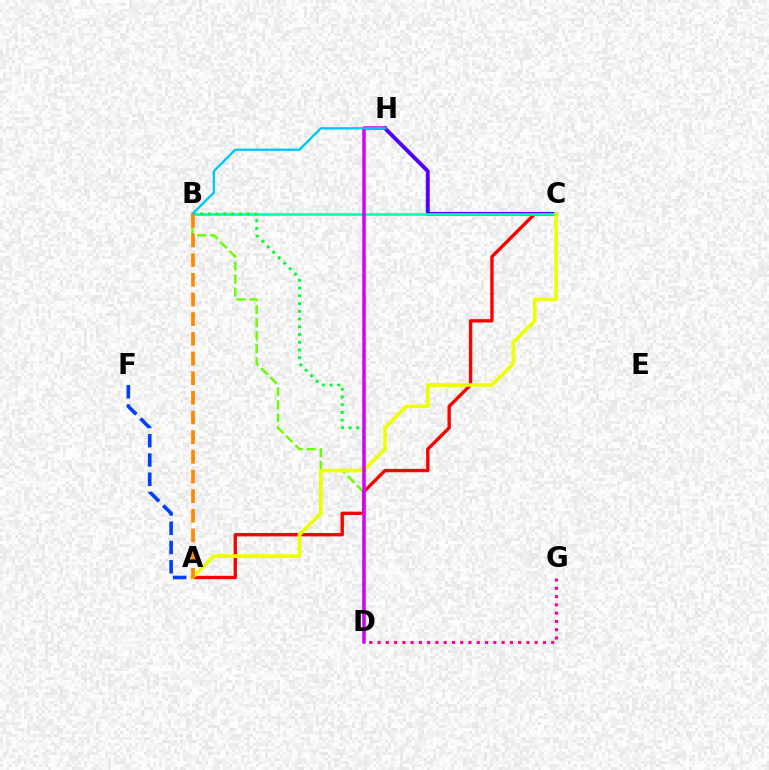{('B', 'D'): [{'color': '#66ff00', 'line_style': 'dashed', 'thickness': 1.77}, {'color': '#00ff27', 'line_style': 'dotted', 'thickness': 2.1}], ('A', 'C'): [{'color': '#ff0000', 'line_style': 'solid', 'thickness': 2.43}, {'color': '#eeff00', 'line_style': 'solid', 'thickness': 2.63}], ('C', 'H'): [{'color': '#4f00ff', 'line_style': 'solid', 'thickness': 2.82}], ('B', 'C'): [{'color': '#00ffaf', 'line_style': 'solid', 'thickness': 1.91}], ('D', 'G'): [{'color': '#ff00a0', 'line_style': 'dotted', 'thickness': 2.25}], ('D', 'H'): [{'color': '#d600ff', 'line_style': 'solid', 'thickness': 2.52}], ('A', 'F'): [{'color': '#003fff', 'line_style': 'dashed', 'thickness': 2.62}], ('B', 'H'): [{'color': '#00c7ff', 'line_style': 'solid', 'thickness': 1.72}], ('A', 'B'): [{'color': '#ff8800', 'line_style': 'dashed', 'thickness': 2.67}]}